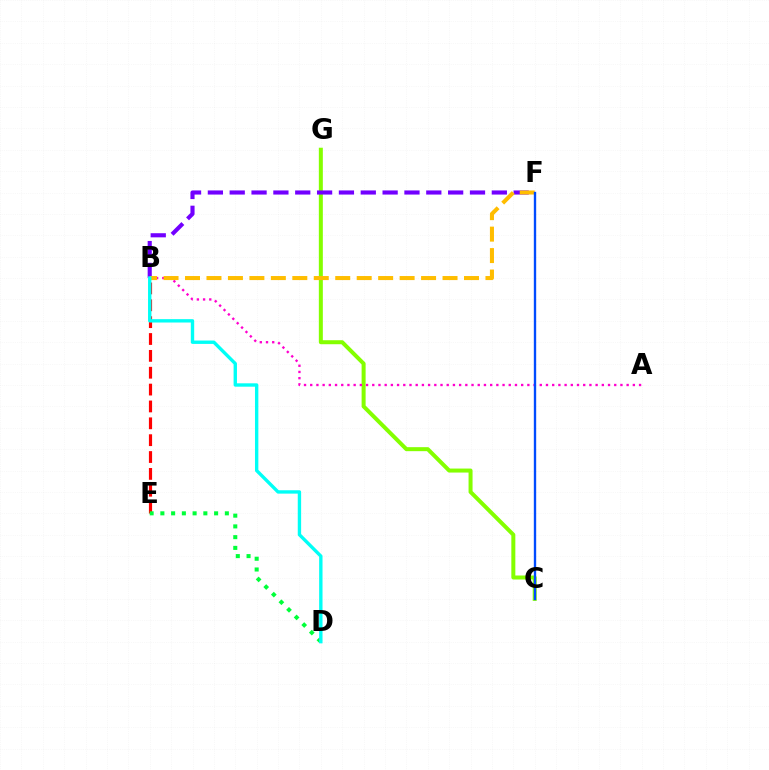{('C', 'G'): [{'color': '#84ff00', 'line_style': 'solid', 'thickness': 2.88}], ('B', 'E'): [{'color': '#ff0000', 'line_style': 'dashed', 'thickness': 2.29}], ('A', 'B'): [{'color': '#ff00cf', 'line_style': 'dotted', 'thickness': 1.69}], ('D', 'E'): [{'color': '#00ff39', 'line_style': 'dotted', 'thickness': 2.92}], ('B', 'F'): [{'color': '#7200ff', 'line_style': 'dashed', 'thickness': 2.97}, {'color': '#ffbd00', 'line_style': 'dashed', 'thickness': 2.92}], ('C', 'F'): [{'color': '#004bff', 'line_style': 'solid', 'thickness': 1.7}], ('B', 'D'): [{'color': '#00fff6', 'line_style': 'solid', 'thickness': 2.43}]}